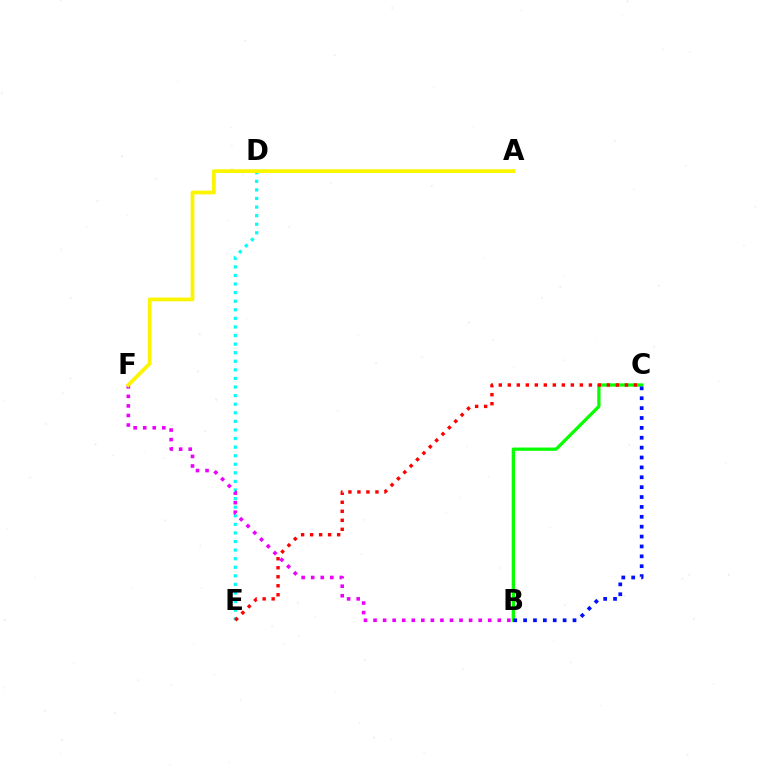{('D', 'E'): [{'color': '#00fff6', 'line_style': 'dotted', 'thickness': 2.33}], ('B', 'C'): [{'color': '#08ff00', 'line_style': 'solid', 'thickness': 2.35}, {'color': '#0010ff', 'line_style': 'dotted', 'thickness': 2.69}], ('B', 'F'): [{'color': '#ee00ff', 'line_style': 'dotted', 'thickness': 2.6}], ('A', 'F'): [{'color': '#fcf500', 'line_style': 'solid', 'thickness': 2.71}], ('C', 'E'): [{'color': '#ff0000', 'line_style': 'dotted', 'thickness': 2.45}]}